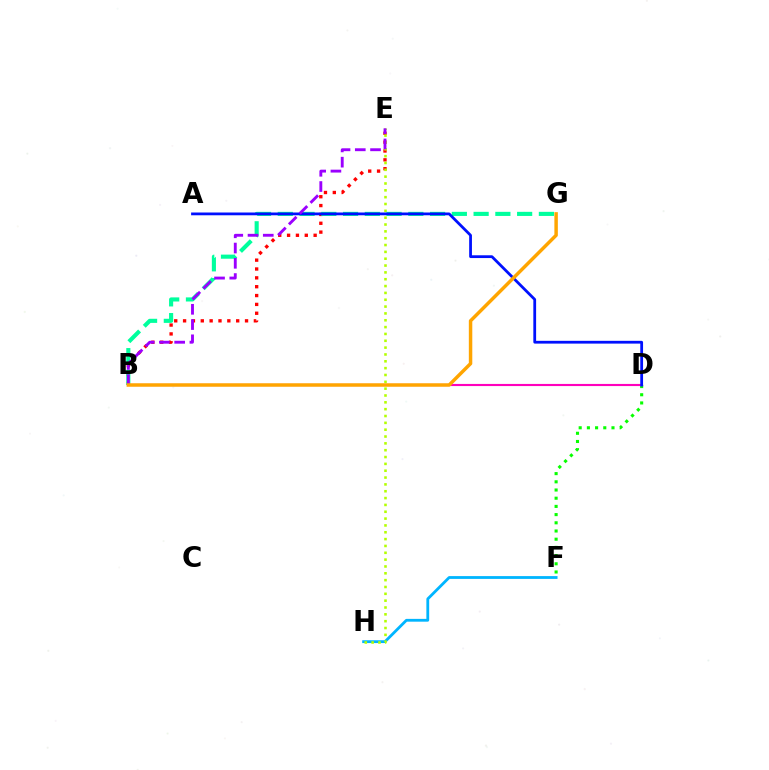{('D', 'F'): [{'color': '#08ff00', 'line_style': 'dotted', 'thickness': 2.23}], ('B', 'E'): [{'color': '#ff0000', 'line_style': 'dotted', 'thickness': 2.4}, {'color': '#9b00ff', 'line_style': 'dashed', 'thickness': 2.07}], ('F', 'H'): [{'color': '#00b5ff', 'line_style': 'solid', 'thickness': 2.02}], ('B', 'D'): [{'color': '#ff00bd', 'line_style': 'solid', 'thickness': 1.54}], ('E', 'H'): [{'color': '#b3ff00', 'line_style': 'dotted', 'thickness': 1.86}], ('B', 'G'): [{'color': '#00ff9d', 'line_style': 'dashed', 'thickness': 2.96}, {'color': '#ffa500', 'line_style': 'solid', 'thickness': 2.5}], ('A', 'D'): [{'color': '#0010ff', 'line_style': 'solid', 'thickness': 2.0}]}